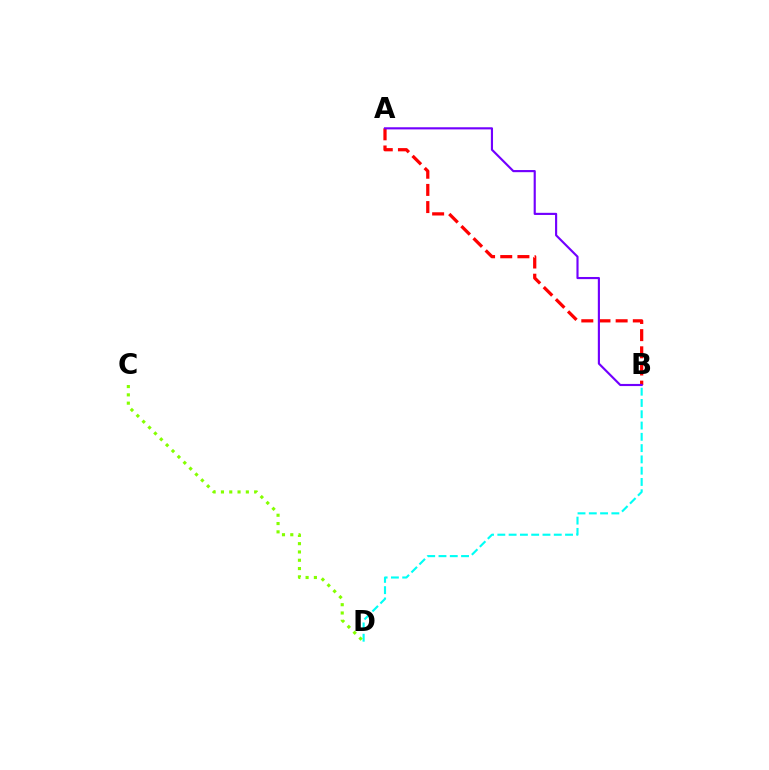{('B', 'D'): [{'color': '#00fff6', 'line_style': 'dashed', 'thickness': 1.53}], ('C', 'D'): [{'color': '#84ff00', 'line_style': 'dotted', 'thickness': 2.25}], ('A', 'B'): [{'color': '#ff0000', 'line_style': 'dashed', 'thickness': 2.33}, {'color': '#7200ff', 'line_style': 'solid', 'thickness': 1.54}]}